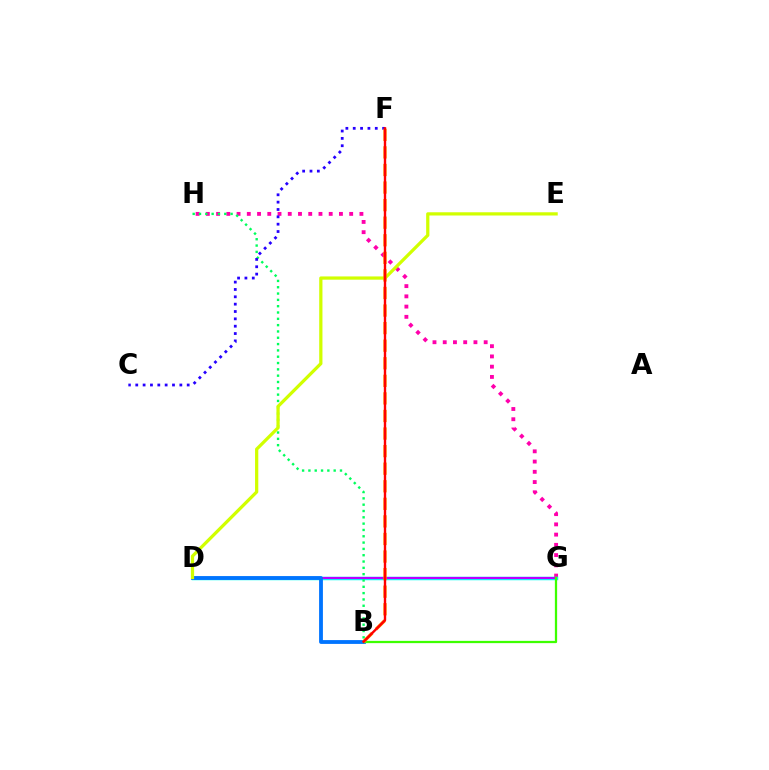{('G', 'H'): [{'color': '#ff00ac', 'line_style': 'dotted', 'thickness': 2.78}], ('D', 'G'): [{'color': '#00fff6', 'line_style': 'solid', 'thickness': 2.51}, {'color': '#b900ff', 'line_style': 'solid', 'thickness': 1.55}], ('B', 'H'): [{'color': '#00ff5c', 'line_style': 'dotted', 'thickness': 1.72}], ('C', 'F'): [{'color': '#2500ff', 'line_style': 'dotted', 'thickness': 2.0}], ('B', 'D'): [{'color': '#0074ff', 'line_style': 'solid', 'thickness': 2.75}], ('B', 'G'): [{'color': '#3dff00', 'line_style': 'solid', 'thickness': 1.62}], ('D', 'E'): [{'color': '#d1ff00', 'line_style': 'solid', 'thickness': 2.33}], ('B', 'F'): [{'color': '#ff9400', 'line_style': 'dashed', 'thickness': 2.39}, {'color': '#ff0000', 'line_style': 'solid', 'thickness': 1.72}]}